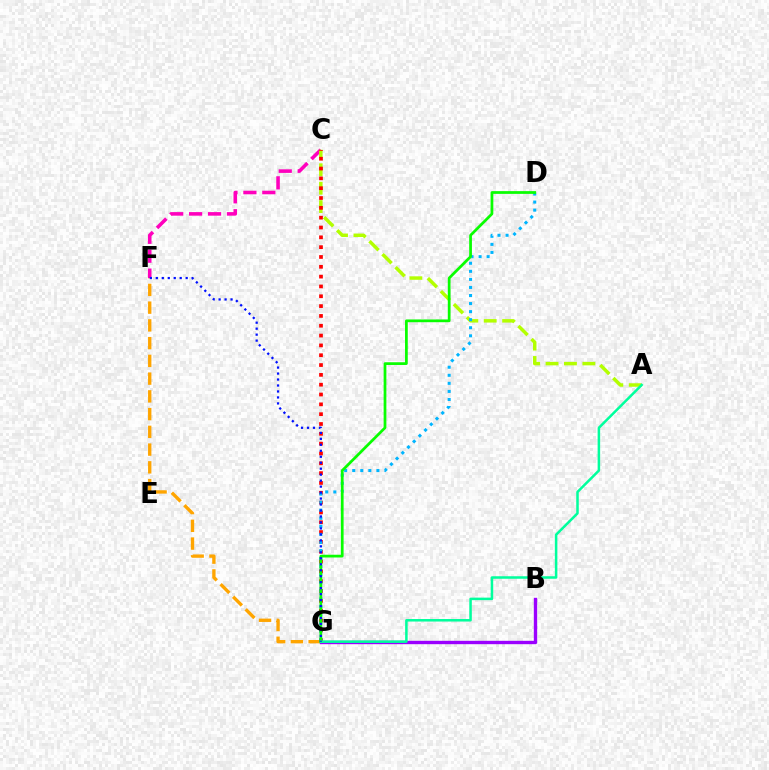{('C', 'F'): [{'color': '#ff00bd', 'line_style': 'dashed', 'thickness': 2.57}], ('F', 'G'): [{'color': '#ffa500', 'line_style': 'dashed', 'thickness': 2.41}, {'color': '#0010ff', 'line_style': 'dotted', 'thickness': 1.62}], ('A', 'C'): [{'color': '#b3ff00', 'line_style': 'dashed', 'thickness': 2.5}], ('B', 'G'): [{'color': '#9b00ff', 'line_style': 'solid', 'thickness': 2.42}], ('C', 'G'): [{'color': '#ff0000', 'line_style': 'dotted', 'thickness': 2.67}], ('D', 'G'): [{'color': '#00b5ff', 'line_style': 'dotted', 'thickness': 2.19}, {'color': '#08ff00', 'line_style': 'solid', 'thickness': 1.97}], ('A', 'G'): [{'color': '#00ff9d', 'line_style': 'solid', 'thickness': 1.81}]}